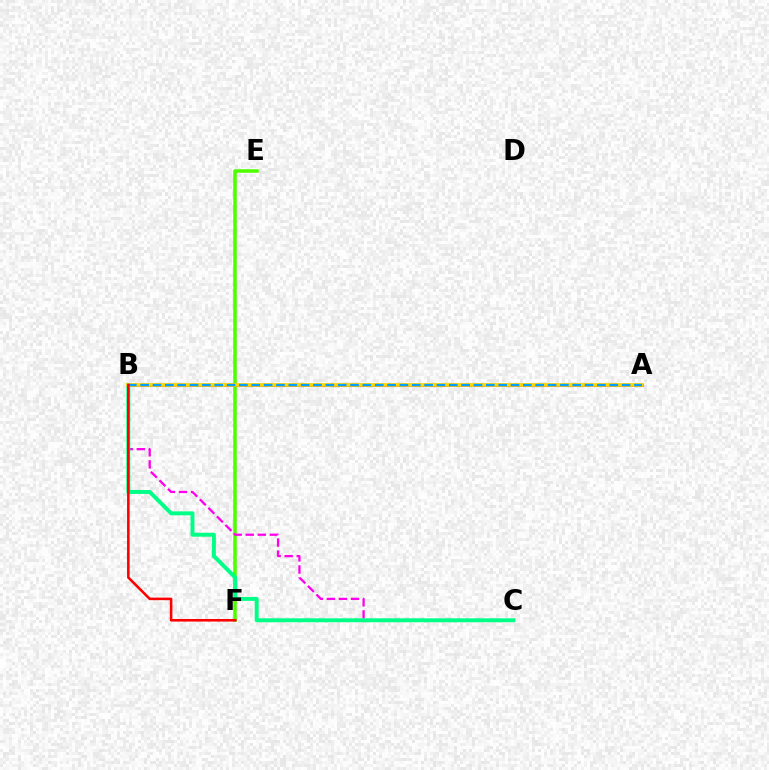{('E', 'F'): [{'color': '#4fff00', 'line_style': 'solid', 'thickness': 2.55}], ('B', 'C'): [{'color': '#ff00ed', 'line_style': 'dashed', 'thickness': 1.64}, {'color': '#00ff86', 'line_style': 'solid', 'thickness': 2.85}], ('A', 'B'): [{'color': '#3700ff', 'line_style': 'solid', 'thickness': 2.19}, {'color': '#ffd500', 'line_style': 'solid', 'thickness': 2.72}, {'color': '#009eff', 'line_style': 'dashed', 'thickness': 1.68}], ('B', 'F'): [{'color': '#ff0000', 'line_style': 'solid', 'thickness': 1.85}]}